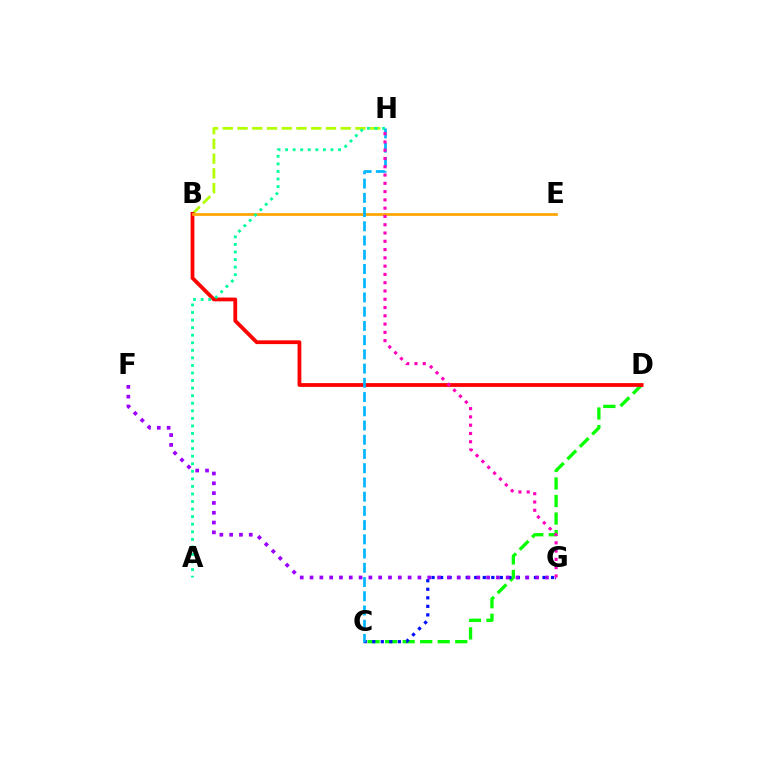{('C', 'D'): [{'color': '#08ff00', 'line_style': 'dashed', 'thickness': 2.38}], ('B', 'H'): [{'color': '#b3ff00', 'line_style': 'dashed', 'thickness': 2.0}], ('C', 'G'): [{'color': '#0010ff', 'line_style': 'dotted', 'thickness': 2.32}], ('B', 'D'): [{'color': '#ff0000', 'line_style': 'solid', 'thickness': 2.72}], ('F', 'G'): [{'color': '#9b00ff', 'line_style': 'dotted', 'thickness': 2.67}], ('B', 'E'): [{'color': '#ffa500', 'line_style': 'solid', 'thickness': 1.95}], ('A', 'H'): [{'color': '#00ff9d', 'line_style': 'dotted', 'thickness': 2.05}], ('C', 'H'): [{'color': '#00b5ff', 'line_style': 'dashed', 'thickness': 1.93}], ('G', 'H'): [{'color': '#ff00bd', 'line_style': 'dotted', 'thickness': 2.25}]}